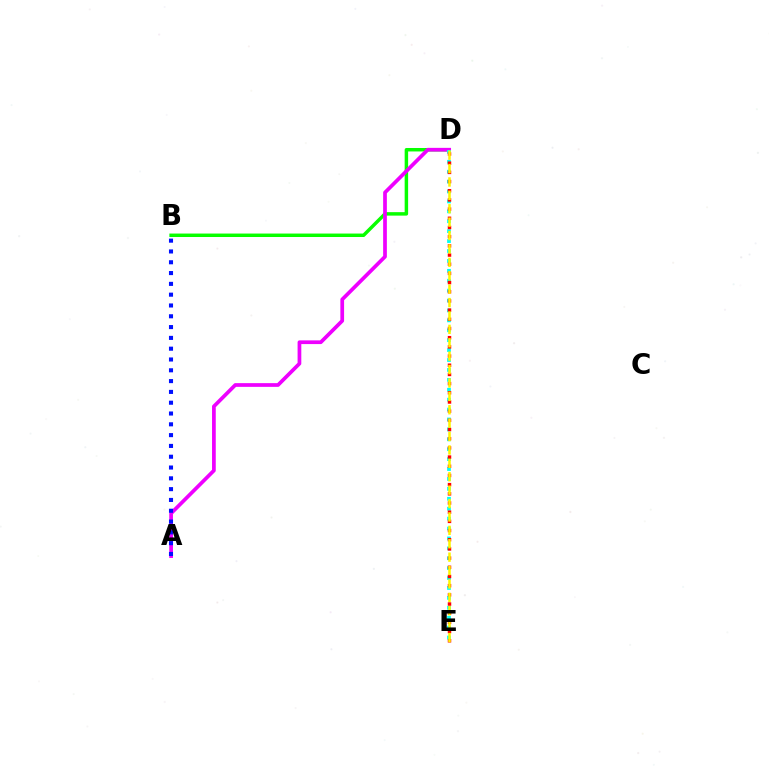{('B', 'D'): [{'color': '#08ff00', 'line_style': 'solid', 'thickness': 2.49}], ('A', 'D'): [{'color': '#ee00ff', 'line_style': 'solid', 'thickness': 2.68}], ('D', 'E'): [{'color': '#00fff6', 'line_style': 'dotted', 'thickness': 2.69}, {'color': '#ff0000', 'line_style': 'dotted', 'thickness': 2.5}, {'color': '#fcf500', 'line_style': 'dashed', 'thickness': 1.82}], ('A', 'B'): [{'color': '#0010ff', 'line_style': 'dotted', 'thickness': 2.94}]}